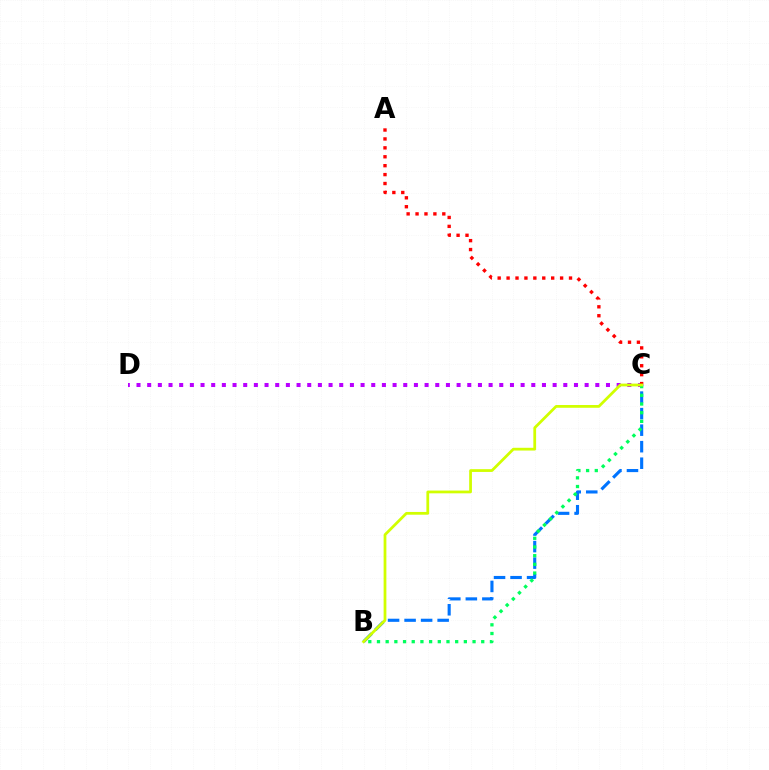{('C', 'D'): [{'color': '#b900ff', 'line_style': 'dotted', 'thickness': 2.9}], ('B', 'C'): [{'color': '#0074ff', 'line_style': 'dashed', 'thickness': 2.25}, {'color': '#00ff5c', 'line_style': 'dotted', 'thickness': 2.36}, {'color': '#d1ff00', 'line_style': 'solid', 'thickness': 1.99}], ('A', 'C'): [{'color': '#ff0000', 'line_style': 'dotted', 'thickness': 2.42}]}